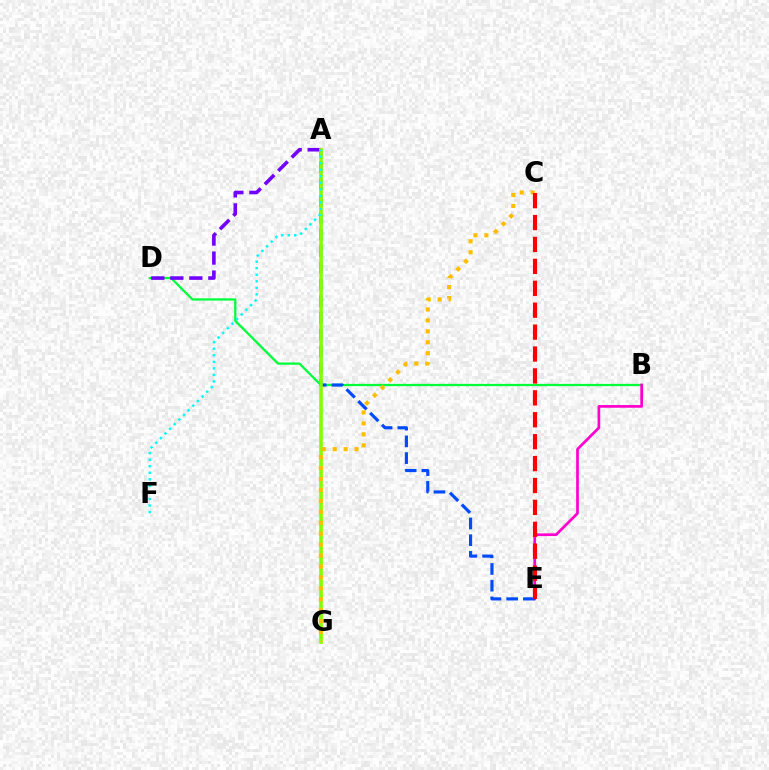{('B', 'D'): [{'color': '#00ff39', 'line_style': 'solid', 'thickness': 1.63}], ('B', 'E'): [{'color': '#ff00cf', 'line_style': 'solid', 'thickness': 1.96}], ('A', 'E'): [{'color': '#004bff', 'line_style': 'dashed', 'thickness': 2.27}], ('A', 'D'): [{'color': '#7200ff', 'line_style': 'dashed', 'thickness': 2.58}], ('A', 'G'): [{'color': '#84ff00', 'line_style': 'solid', 'thickness': 2.61}], ('C', 'G'): [{'color': '#ffbd00', 'line_style': 'dotted', 'thickness': 2.97}], ('A', 'F'): [{'color': '#00fff6', 'line_style': 'dotted', 'thickness': 1.78}], ('C', 'E'): [{'color': '#ff0000', 'line_style': 'dashed', 'thickness': 2.98}]}